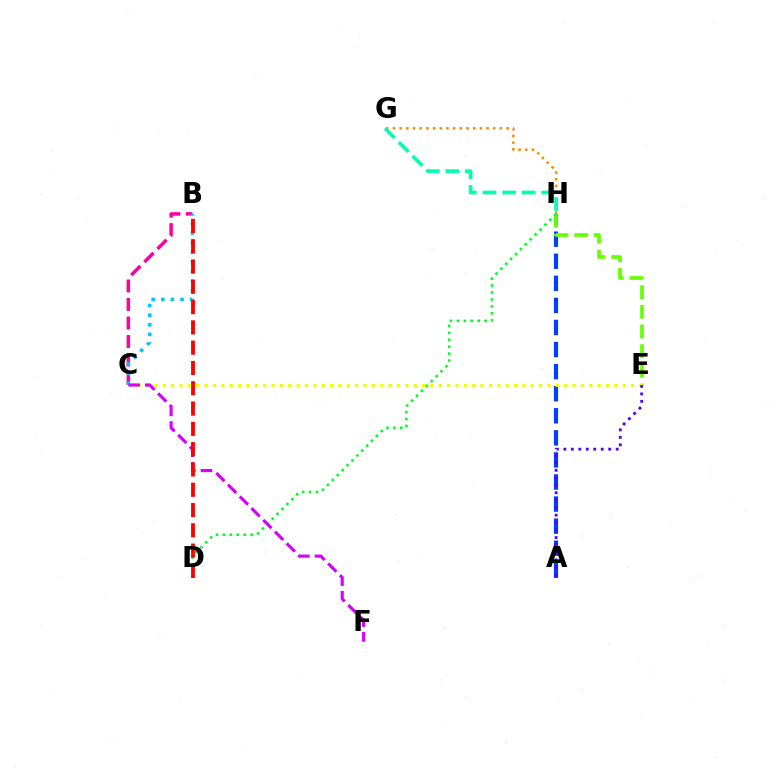{('G', 'H'): [{'color': '#ff8800', 'line_style': 'dotted', 'thickness': 1.82}, {'color': '#00ffaf', 'line_style': 'dashed', 'thickness': 2.65}], ('B', 'C'): [{'color': '#ff00a0', 'line_style': 'dashed', 'thickness': 2.52}, {'color': '#00c7ff', 'line_style': 'dotted', 'thickness': 2.61}], ('A', 'H'): [{'color': '#003fff', 'line_style': 'dashed', 'thickness': 3.0}], ('E', 'H'): [{'color': '#66ff00', 'line_style': 'dashed', 'thickness': 2.67}], ('D', 'H'): [{'color': '#00ff27', 'line_style': 'dotted', 'thickness': 1.88}], ('C', 'E'): [{'color': '#eeff00', 'line_style': 'dotted', 'thickness': 2.27}], ('C', 'F'): [{'color': '#d600ff', 'line_style': 'dashed', 'thickness': 2.26}], ('A', 'E'): [{'color': '#4f00ff', 'line_style': 'dotted', 'thickness': 2.03}], ('B', 'D'): [{'color': '#ff0000', 'line_style': 'dashed', 'thickness': 2.76}]}